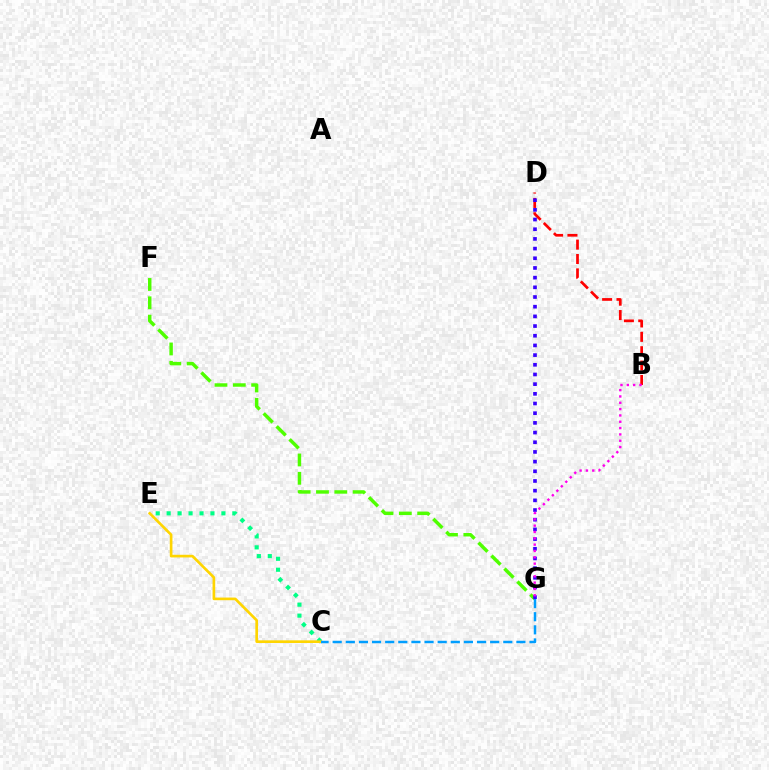{('C', 'E'): [{'color': '#00ff86', 'line_style': 'dotted', 'thickness': 2.97}, {'color': '#ffd500', 'line_style': 'solid', 'thickness': 1.92}], ('F', 'G'): [{'color': '#4fff00', 'line_style': 'dashed', 'thickness': 2.49}], ('B', 'D'): [{'color': '#ff0000', 'line_style': 'dashed', 'thickness': 1.95}], ('C', 'G'): [{'color': '#009eff', 'line_style': 'dashed', 'thickness': 1.78}], ('D', 'G'): [{'color': '#3700ff', 'line_style': 'dotted', 'thickness': 2.63}], ('B', 'G'): [{'color': '#ff00ed', 'line_style': 'dotted', 'thickness': 1.72}]}